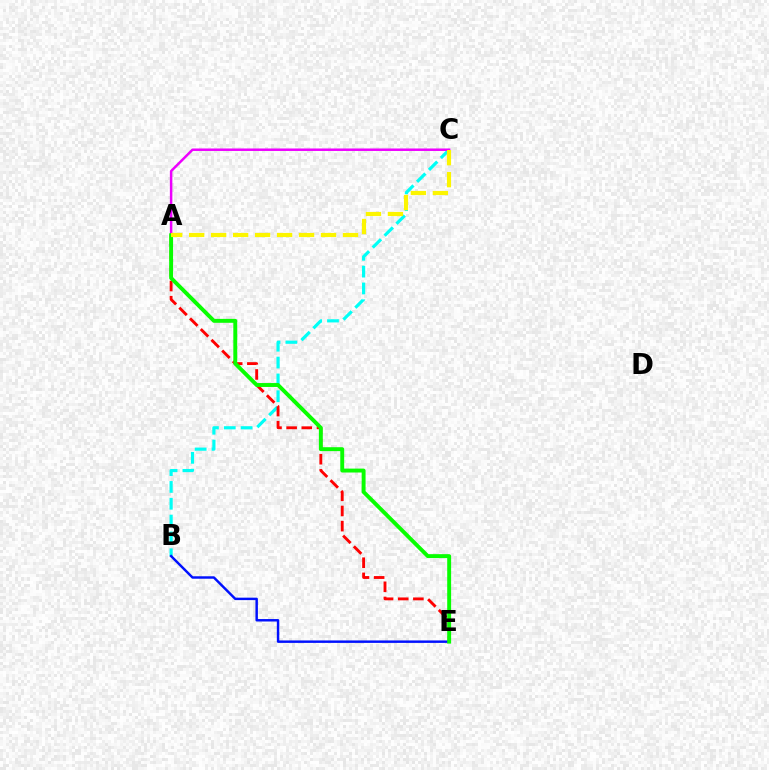{('B', 'C'): [{'color': '#00fff6', 'line_style': 'dashed', 'thickness': 2.29}], ('B', 'E'): [{'color': '#0010ff', 'line_style': 'solid', 'thickness': 1.76}], ('A', 'C'): [{'color': '#ee00ff', 'line_style': 'solid', 'thickness': 1.79}, {'color': '#fcf500', 'line_style': 'dashed', 'thickness': 2.99}], ('A', 'E'): [{'color': '#ff0000', 'line_style': 'dashed', 'thickness': 2.06}, {'color': '#08ff00', 'line_style': 'solid', 'thickness': 2.82}]}